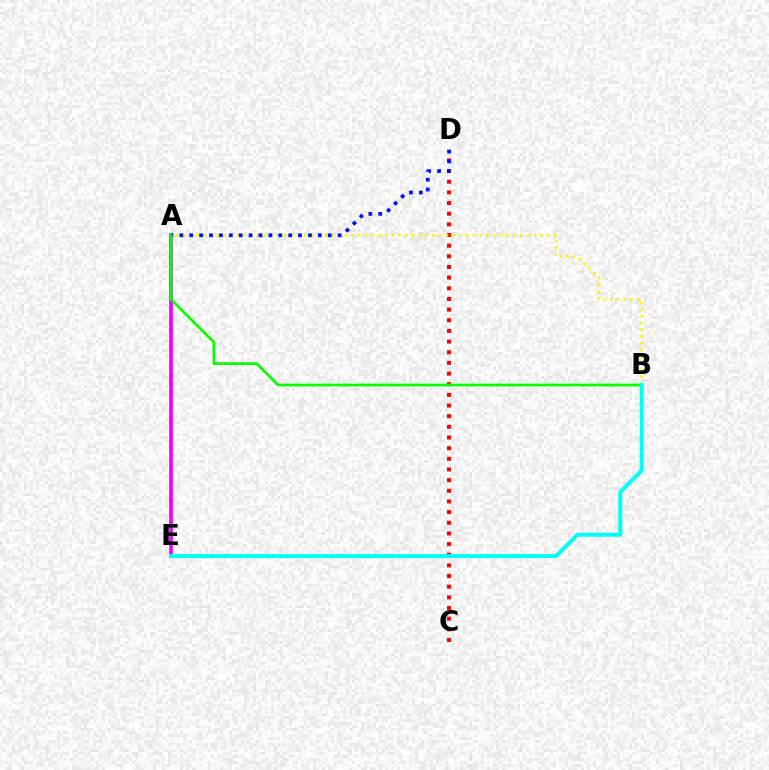{('C', 'D'): [{'color': '#ff0000', 'line_style': 'dotted', 'thickness': 2.9}], ('A', 'B'): [{'color': '#fcf500', 'line_style': 'dotted', 'thickness': 1.83}, {'color': '#08ff00', 'line_style': 'solid', 'thickness': 1.96}], ('A', 'E'): [{'color': '#ee00ff', 'line_style': 'solid', 'thickness': 2.64}], ('A', 'D'): [{'color': '#0010ff', 'line_style': 'dotted', 'thickness': 2.69}], ('B', 'E'): [{'color': '#00fff6', 'line_style': 'solid', 'thickness': 2.87}]}